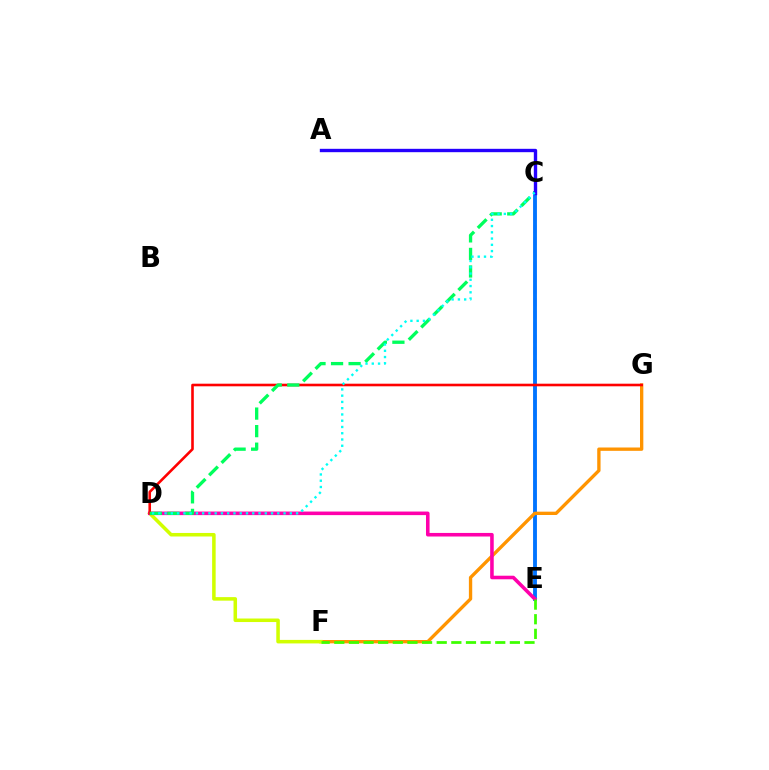{('C', 'E'): [{'color': '#b900ff', 'line_style': 'dashed', 'thickness': 1.66}, {'color': '#0074ff', 'line_style': 'solid', 'thickness': 2.77}], ('F', 'G'): [{'color': '#ff9400', 'line_style': 'solid', 'thickness': 2.4}], ('D', 'F'): [{'color': '#d1ff00', 'line_style': 'solid', 'thickness': 2.54}], ('D', 'E'): [{'color': '#ff00ac', 'line_style': 'solid', 'thickness': 2.57}], ('D', 'G'): [{'color': '#ff0000', 'line_style': 'solid', 'thickness': 1.87}], ('C', 'D'): [{'color': '#00ff5c', 'line_style': 'dashed', 'thickness': 2.38}, {'color': '#00fff6', 'line_style': 'dotted', 'thickness': 1.7}], ('A', 'C'): [{'color': '#2500ff', 'line_style': 'solid', 'thickness': 2.42}], ('E', 'F'): [{'color': '#3dff00', 'line_style': 'dashed', 'thickness': 1.99}]}